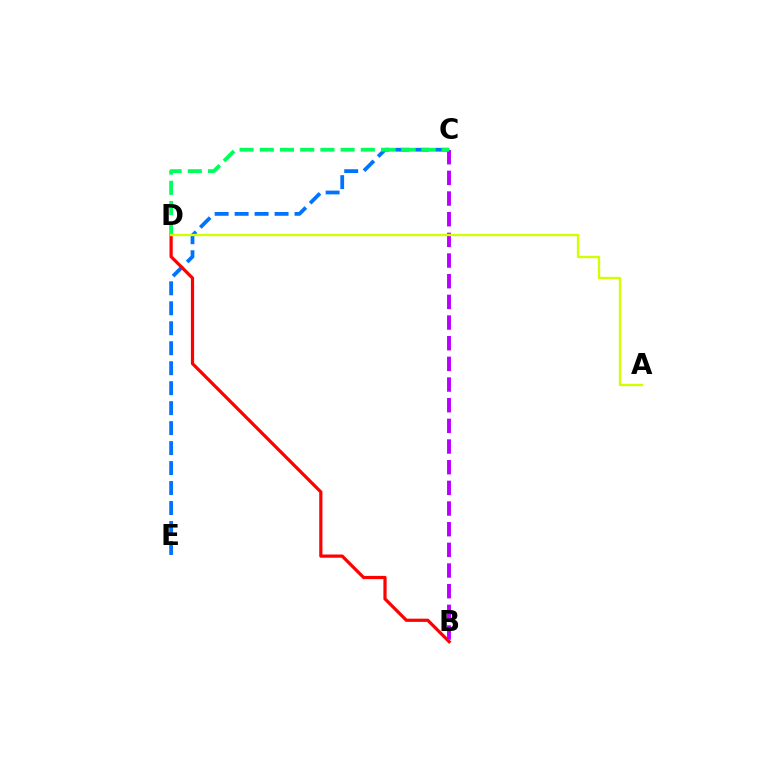{('C', 'E'): [{'color': '#0074ff', 'line_style': 'dashed', 'thickness': 2.71}], ('B', 'D'): [{'color': '#ff0000', 'line_style': 'solid', 'thickness': 2.31}], ('B', 'C'): [{'color': '#b900ff', 'line_style': 'dashed', 'thickness': 2.81}], ('C', 'D'): [{'color': '#00ff5c', 'line_style': 'dashed', 'thickness': 2.74}], ('A', 'D'): [{'color': '#d1ff00', 'line_style': 'solid', 'thickness': 1.68}]}